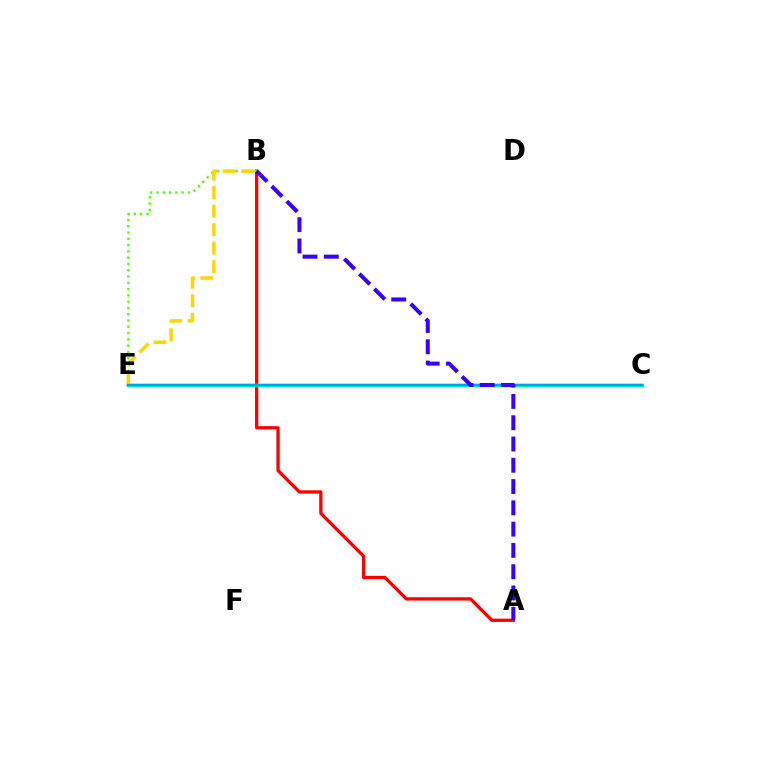{('A', 'B'): [{'color': '#ff0000', 'line_style': 'solid', 'thickness': 2.37}, {'color': '#3700ff', 'line_style': 'dashed', 'thickness': 2.89}], ('C', 'E'): [{'color': '#ff00ed', 'line_style': 'dotted', 'thickness': 2.08}, {'color': '#00ff86', 'line_style': 'solid', 'thickness': 2.49}, {'color': '#009eff', 'line_style': 'solid', 'thickness': 1.73}], ('B', 'E'): [{'color': '#4fff00', 'line_style': 'dotted', 'thickness': 1.71}, {'color': '#ffd500', 'line_style': 'dashed', 'thickness': 2.51}]}